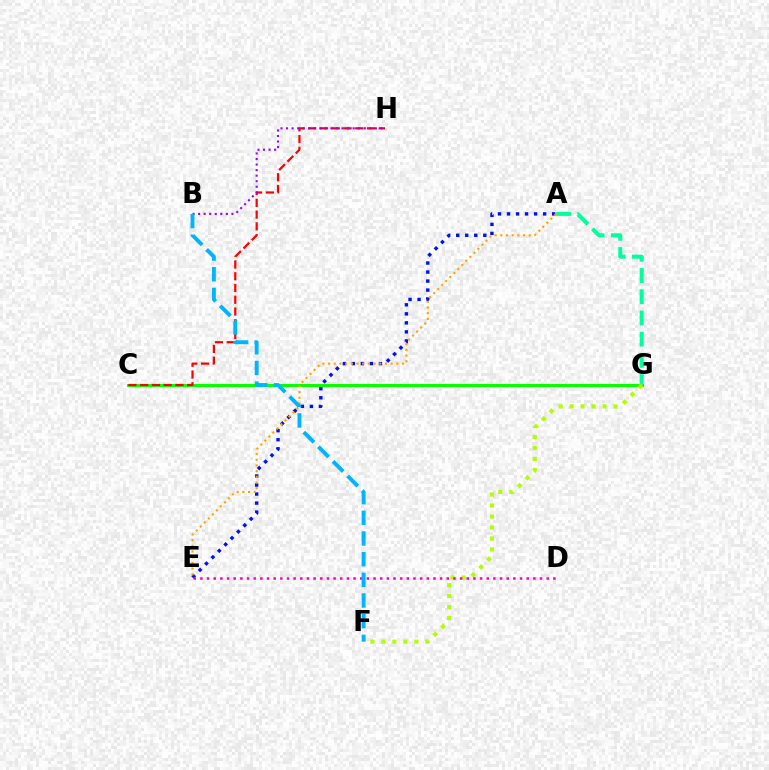{('C', 'G'): [{'color': '#08ff00', 'line_style': 'solid', 'thickness': 2.17}], ('A', 'G'): [{'color': '#00ff9d', 'line_style': 'dashed', 'thickness': 2.88}], ('C', 'H'): [{'color': '#ff0000', 'line_style': 'dashed', 'thickness': 1.6}], ('A', 'E'): [{'color': '#0010ff', 'line_style': 'dotted', 'thickness': 2.45}, {'color': '#ffa500', 'line_style': 'dotted', 'thickness': 1.55}], ('F', 'G'): [{'color': '#b3ff00', 'line_style': 'dotted', 'thickness': 2.98}], ('D', 'E'): [{'color': '#ff00bd', 'line_style': 'dotted', 'thickness': 1.81}], ('B', 'H'): [{'color': '#9b00ff', 'line_style': 'dotted', 'thickness': 1.51}], ('B', 'F'): [{'color': '#00b5ff', 'line_style': 'dashed', 'thickness': 2.81}]}